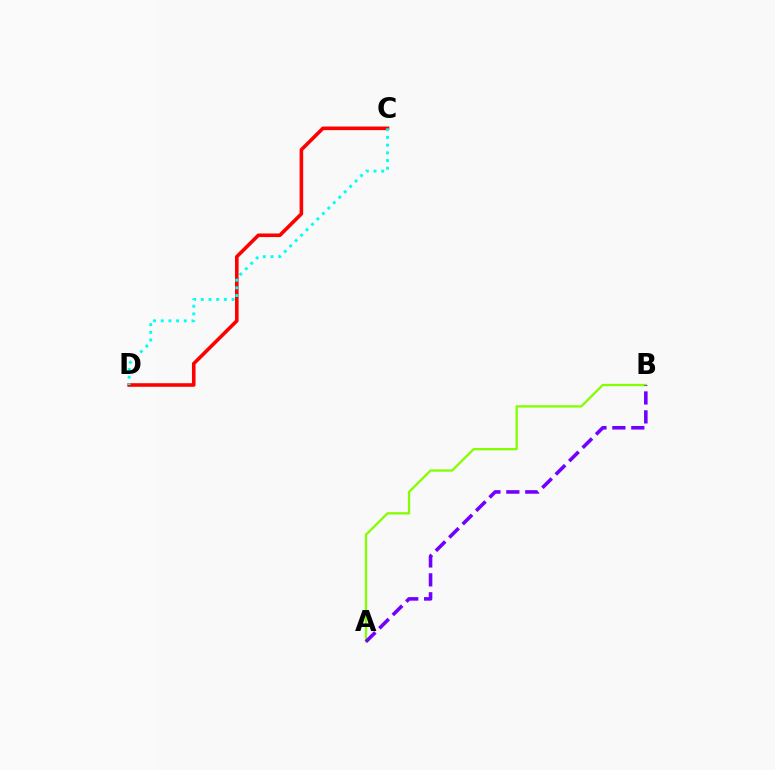{('A', 'B'): [{'color': '#84ff00', 'line_style': 'solid', 'thickness': 1.66}, {'color': '#7200ff', 'line_style': 'dashed', 'thickness': 2.57}], ('C', 'D'): [{'color': '#ff0000', 'line_style': 'solid', 'thickness': 2.58}, {'color': '#00fff6', 'line_style': 'dotted', 'thickness': 2.09}]}